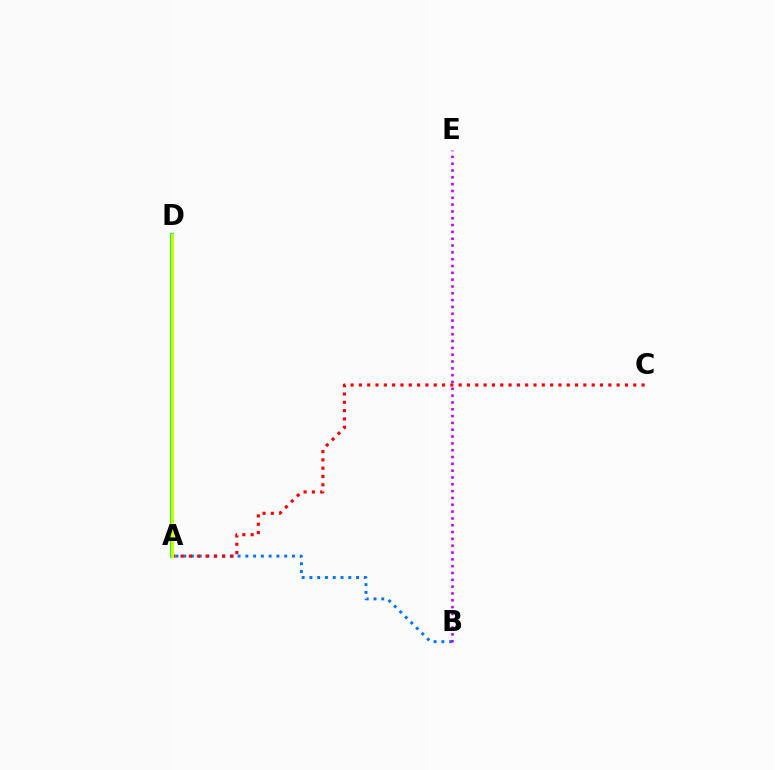{('A', 'B'): [{'color': '#0074ff', 'line_style': 'dotted', 'thickness': 2.11}], ('A', 'C'): [{'color': '#ff0000', 'line_style': 'dotted', 'thickness': 2.26}], ('A', 'D'): [{'color': '#00ff5c', 'line_style': 'solid', 'thickness': 2.91}, {'color': '#d1ff00', 'line_style': 'solid', 'thickness': 2.21}], ('B', 'E'): [{'color': '#b900ff', 'line_style': 'dotted', 'thickness': 1.85}]}